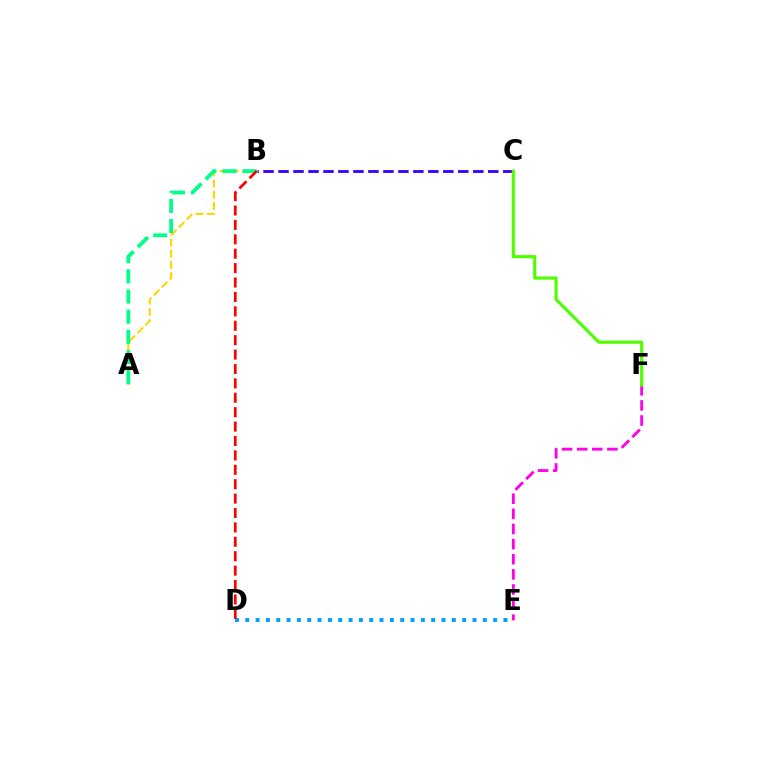{('E', 'F'): [{'color': '#ff00ed', 'line_style': 'dashed', 'thickness': 2.05}], ('A', 'B'): [{'color': '#ffd500', 'line_style': 'dashed', 'thickness': 1.52}, {'color': '#00ff86', 'line_style': 'dashed', 'thickness': 2.74}], ('D', 'E'): [{'color': '#009eff', 'line_style': 'dotted', 'thickness': 2.81}], ('B', 'C'): [{'color': '#3700ff', 'line_style': 'dashed', 'thickness': 2.04}], ('C', 'F'): [{'color': '#4fff00', 'line_style': 'solid', 'thickness': 2.25}], ('B', 'D'): [{'color': '#ff0000', 'line_style': 'dashed', 'thickness': 1.96}]}